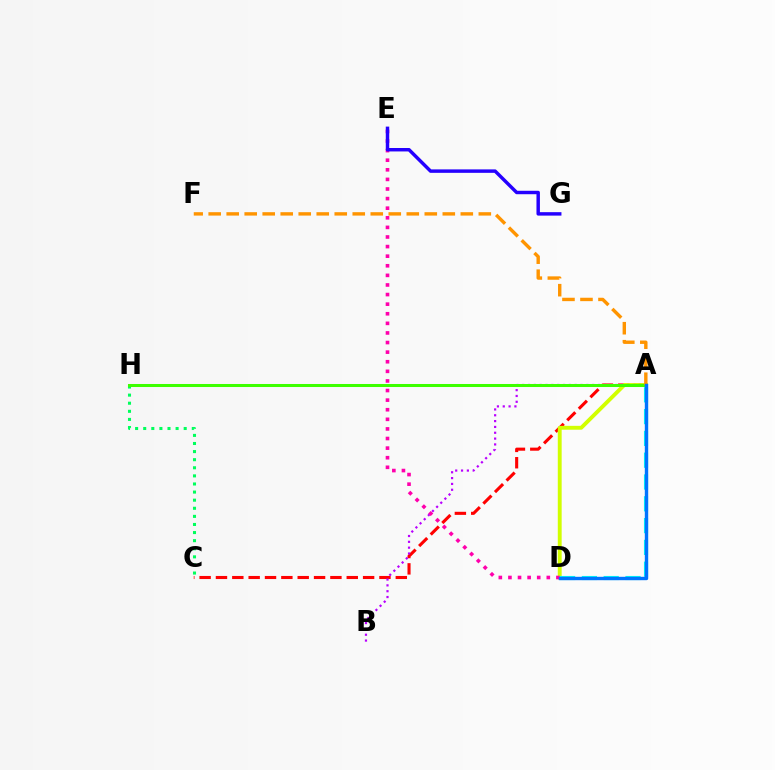{('A', 'C'): [{'color': '#ff0000', 'line_style': 'dashed', 'thickness': 2.22}], ('A', 'D'): [{'color': '#d1ff00', 'line_style': 'solid', 'thickness': 2.79}, {'color': '#00fff6', 'line_style': 'dashed', 'thickness': 2.96}, {'color': '#0074ff', 'line_style': 'solid', 'thickness': 2.45}], ('A', 'B'): [{'color': '#b900ff', 'line_style': 'dotted', 'thickness': 1.58}], ('D', 'E'): [{'color': '#ff00ac', 'line_style': 'dotted', 'thickness': 2.61}], ('C', 'H'): [{'color': '#00ff5c', 'line_style': 'dotted', 'thickness': 2.2}], ('A', 'H'): [{'color': '#3dff00', 'line_style': 'solid', 'thickness': 2.18}], ('A', 'F'): [{'color': '#ff9400', 'line_style': 'dashed', 'thickness': 2.45}], ('E', 'G'): [{'color': '#2500ff', 'line_style': 'solid', 'thickness': 2.48}]}